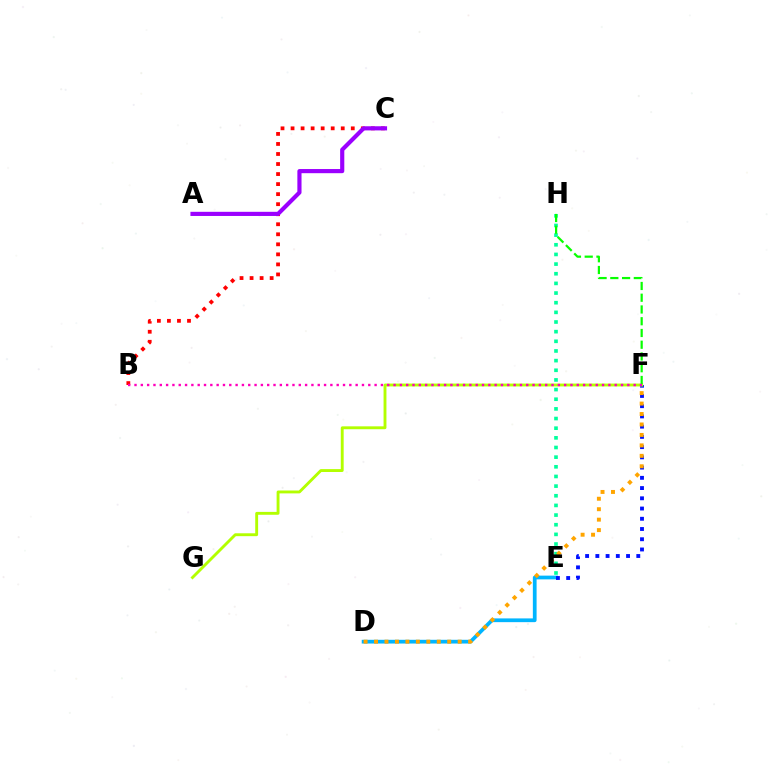{('D', 'E'): [{'color': '#00b5ff', 'line_style': 'solid', 'thickness': 2.69}], ('E', 'F'): [{'color': '#0010ff', 'line_style': 'dotted', 'thickness': 2.78}], ('B', 'C'): [{'color': '#ff0000', 'line_style': 'dotted', 'thickness': 2.73}], ('E', 'H'): [{'color': '#00ff9d', 'line_style': 'dotted', 'thickness': 2.62}], ('D', 'F'): [{'color': '#ffa500', 'line_style': 'dotted', 'thickness': 2.84}], ('A', 'C'): [{'color': '#9b00ff', 'line_style': 'solid', 'thickness': 2.99}], ('F', 'G'): [{'color': '#b3ff00', 'line_style': 'solid', 'thickness': 2.07}], ('F', 'H'): [{'color': '#08ff00', 'line_style': 'dashed', 'thickness': 1.6}], ('B', 'F'): [{'color': '#ff00bd', 'line_style': 'dotted', 'thickness': 1.72}]}